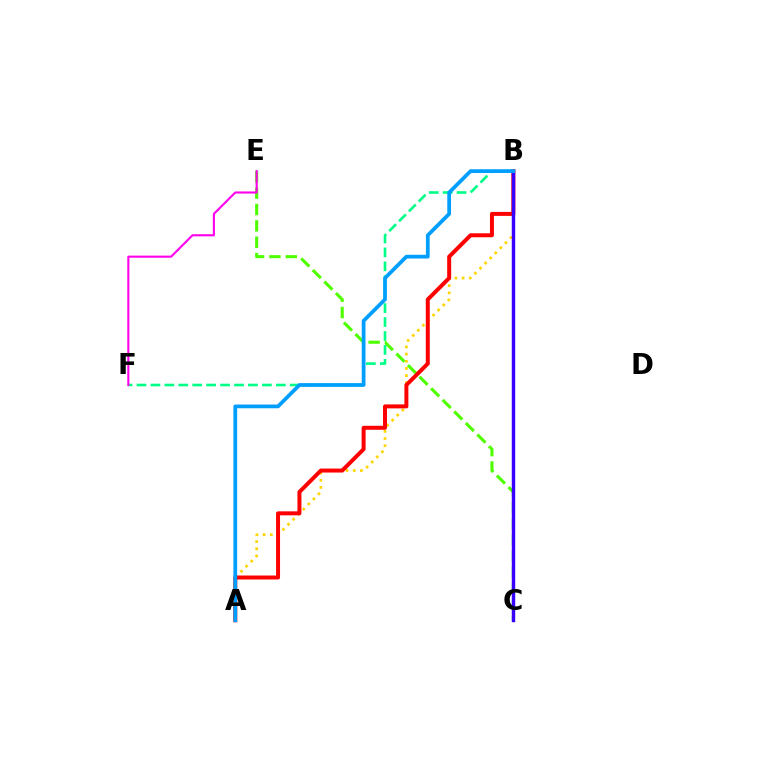{('B', 'F'): [{'color': '#00ff86', 'line_style': 'dashed', 'thickness': 1.89}], ('C', 'E'): [{'color': '#4fff00', 'line_style': 'dashed', 'thickness': 2.22}], ('A', 'B'): [{'color': '#ffd500', 'line_style': 'dotted', 'thickness': 1.95}, {'color': '#ff0000', 'line_style': 'solid', 'thickness': 2.86}, {'color': '#009eff', 'line_style': 'solid', 'thickness': 2.7}], ('E', 'F'): [{'color': '#ff00ed', 'line_style': 'solid', 'thickness': 1.52}], ('B', 'C'): [{'color': '#3700ff', 'line_style': 'solid', 'thickness': 2.46}]}